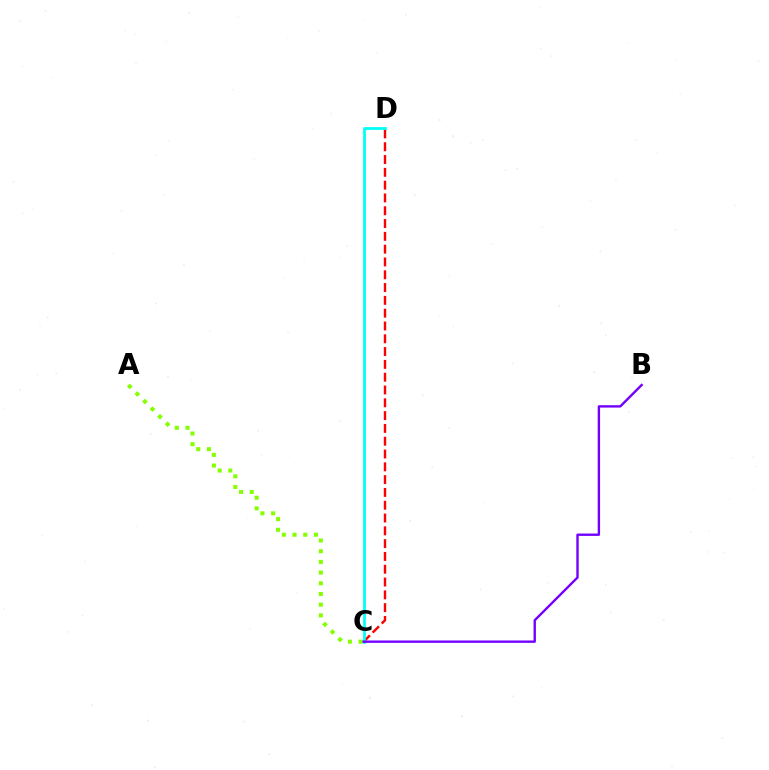{('A', 'C'): [{'color': '#84ff00', 'line_style': 'dotted', 'thickness': 2.91}], ('C', 'D'): [{'color': '#ff0000', 'line_style': 'dashed', 'thickness': 1.74}, {'color': '#00fff6', 'line_style': 'solid', 'thickness': 2.0}], ('B', 'C'): [{'color': '#7200ff', 'line_style': 'solid', 'thickness': 1.71}]}